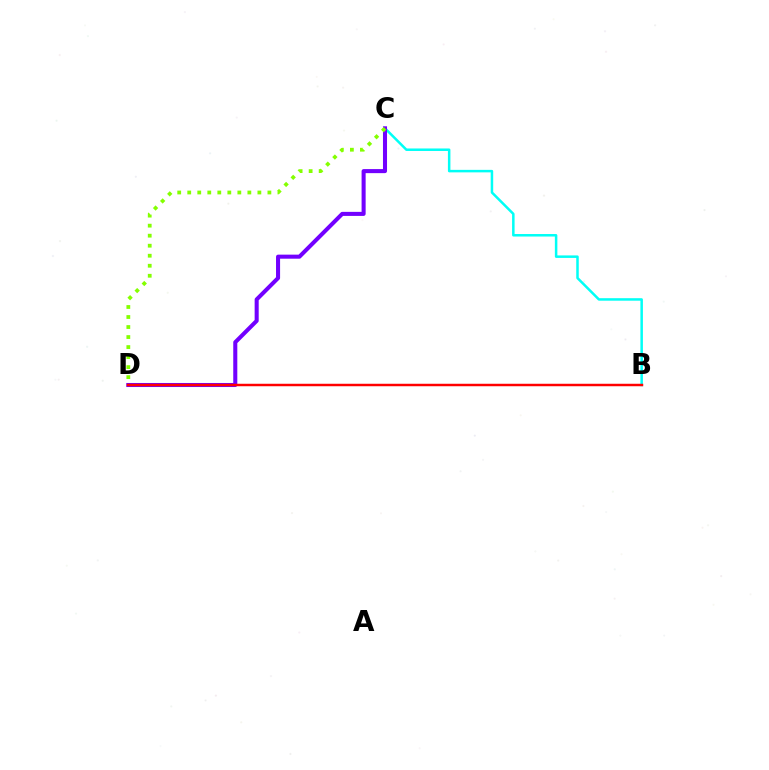{('B', 'C'): [{'color': '#00fff6', 'line_style': 'solid', 'thickness': 1.8}], ('C', 'D'): [{'color': '#7200ff', 'line_style': 'solid', 'thickness': 2.92}, {'color': '#84ff00', 'line_style': 'dotted', 'thickness': 2.72}], ('B', 'D'): [{'color': '#ff0000', 'line_style': 'solid', 'thickness': 1.77}]}